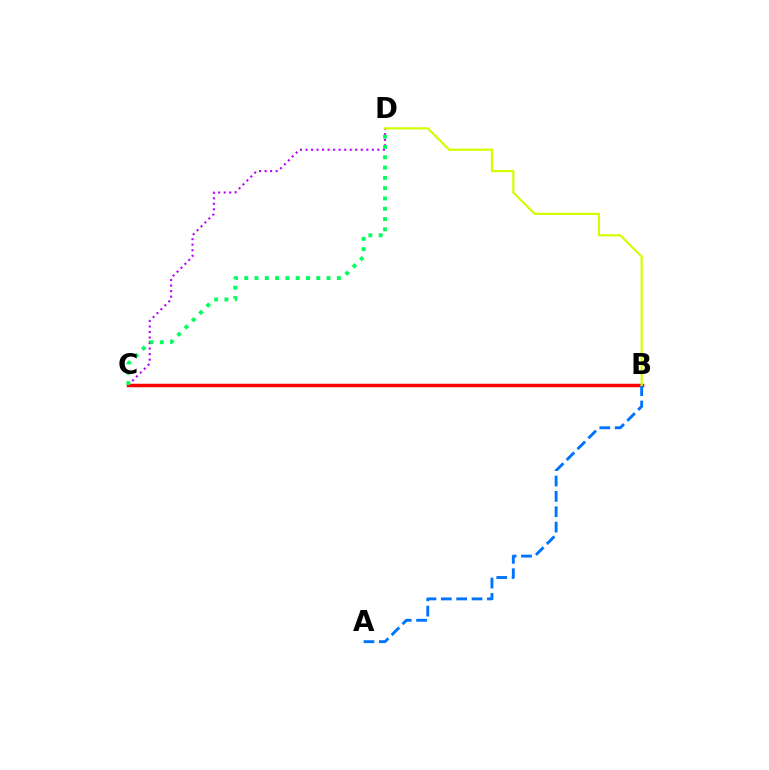{('B', 'C'): [{'color': '#ff0000', 'line_style': 'solid', 'thickness': 2.51}], ('C', 'D'): [{'color': '#b900ff', 'line_style': 'dotted', 'thickness': 1.5}, {'color': '#00ff5c', 'line_style': 'dotted', 'thickness': 2.8}], ('A', 'B'): [{'color': '#0074ff', 'line_style': 'dashed', 'thickness': 2.09}], ('B', 'D'): [{'color': '#d1ff00', 'line_style': 'solid', 'thickness': 1.59}]}